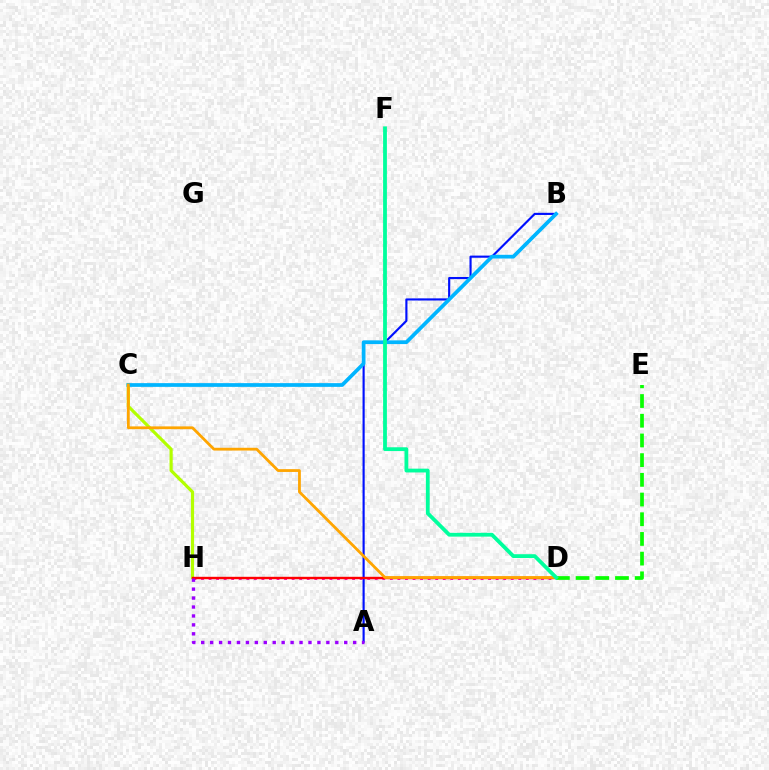{('A', 'B'): [{'color': '#0010ff', 'line_style': 'solid', 'thickness': 1.54}], ('D', 'H'): [{'color': '#ff00bd', 'line_style': 'dotted', 'thickness': 2.05}, {'color': '#ff0000', 'line_style': 'solid', 'thickness': 1.72}], ('C', 'H'): [{'color': '#b3ff00', 'line_style': 'solid', 'thickness': 2.28}], ('B', 'C'): [{'color': '#00b5ff', 'line_style': 'solid', 'thickness': 2.68}], ('C', 'D'): [{'color': '#ffa500', 'line_style': 'solid', 'thickness': 2.0}], ('D', 'E'): [{'color': '#08ff00', 'line_style': 'dashed', 'thickness': 2.68}], ('D', 'F'): [{'color': '#00ff9d', 'line_style': 'solid', 'thickness': 2.74}], ('A', 'H'): [{'color': '#9b00ff', 'line_style': 'dotted', 'thickness': 2.43}]}